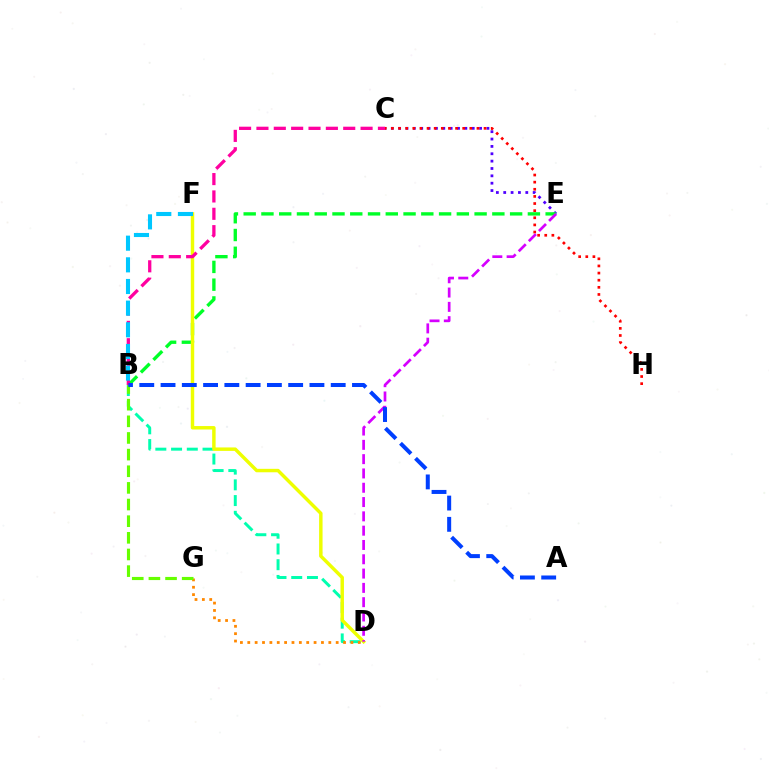{('B', 'D'): [{'color': '#00ffaf', 'line_style': 'dashed', 'thickness': 2.14}], ('D', 'G'): [{'color': '#ff8800', 'line_style': 'dotted', 'thickness': 2.0}], ('C', 'E'): [{'color': '#4f00ff', 'line_style': 'dotted', 'thickness': 2.0}], ('C', 'H'): [{'color': '#ff0000', 'line_style': 'dotted', 'thickness': 1.94}], ('B', 'E'): [{'color': '#00ff27', 'line_style': 'dashed', 'thickness': 2.41}], ('D', 'F'): [{'color': '#eeff00', 'line_style': 'solid', 'thickness': 2.48}], ('B', 'G'): [{'color': '#66ff00', 'line_style': 'dashed', 'thickness': 2.26}], ('B', 'C'): [{'color': '#ff00a0', 'line_style': 'dashed', 'thickness': 2.36}], ('B', 'F'): [{'color': '#00c7ff', 'line_style': 'dashed', 'thickness': 2.94}], ('D', 'E'): [{'color': '#d600ff', 'line_style': 'dashed', 'thickness': 1.94}], ('A', 'B'): [{'color': '#003fff', 'line_style': 'dashed', 'thickness': 2.89}]}